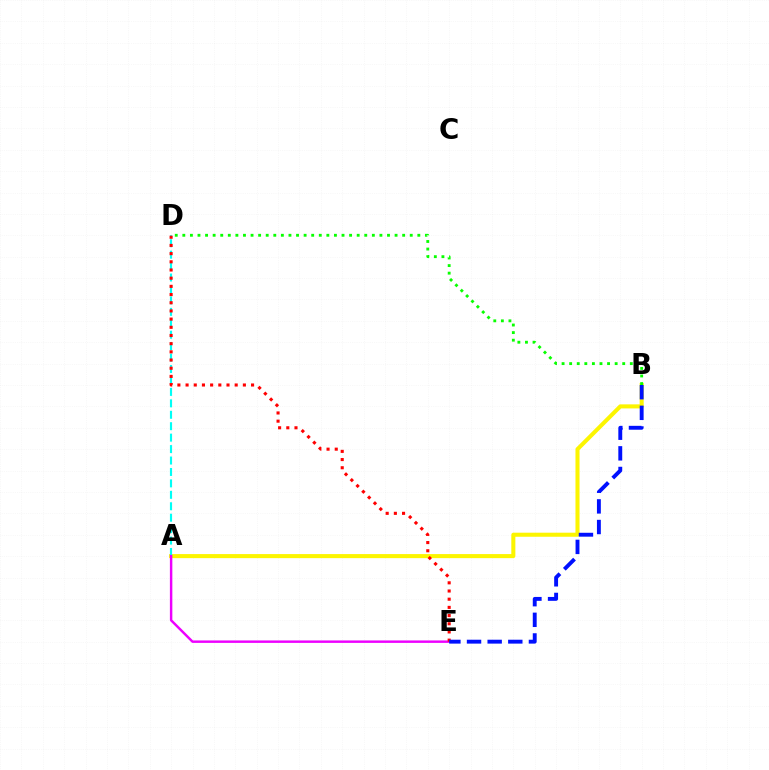{('A', 'B'): [{'color': '#fcf500', 'line_style': 'solid', 'thickness': 2.92}], ('A', 'D'): [{'color': '#00fff6', 'line_style': 'dashed', 'thickness': 1.55}], ('A', 'E'): [{'color': '#ee00ff', 'line_style': 'solid', 'thickness': 1.76}], ('D', 'E'): [{'color': '#ff0000', 'line_style': 'dotted', 'thickness': 2.22}], ('B', 'E'): [{'color': '#0010ff', 'line_style': 'dashed', 'thickness': 2.8}], ('B', 'D'): [{'color': '#08ff00', 'line_style': 'dotted', 'thickness': 2.06}]}